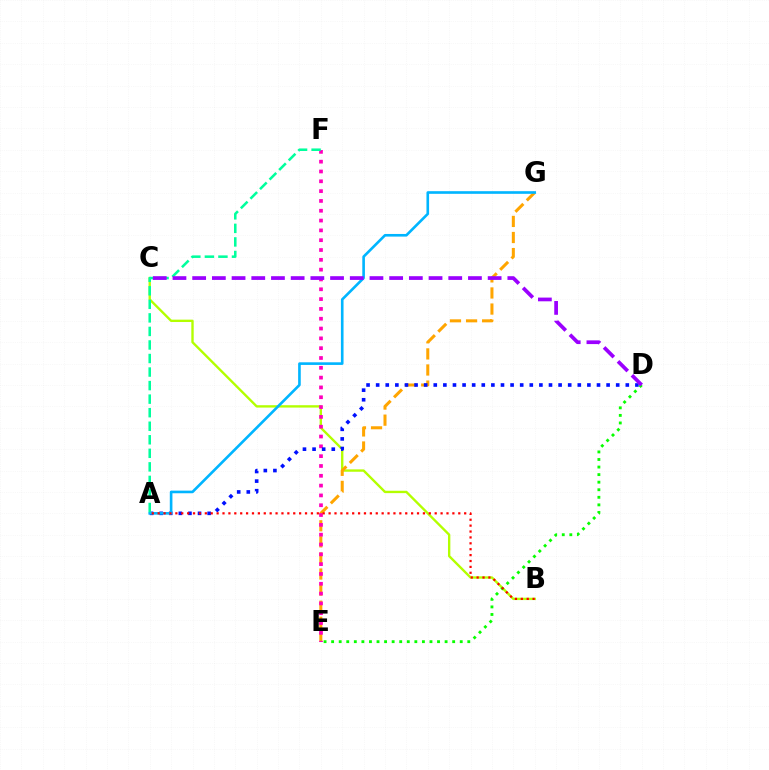{('B', 'C'): [{'color': '#b3ff00', 'line_style': 'solid', 'thickness': 1.7}], ('E', 'G'): [{'color': '#ffa500', 'line_style': 'dashed', 'thickness': 2.18}], ('E', 'F'): [{'color': '#ff00bd', 'line_style': 'dotted', 'thickness': 2.67}], ('A', 'D'): [{'color': '#0010ff', 'line_style': 'dotted', 'thickness': 2.61}], ('A', 'G'): [{'color': '#00b5ff', 'line_style': 'solid', 'thickness': 1.89}], ('D', 'E'): [{'color': '#08ff00', 'line_style': 'dotted', 'thickness': 2.06}], ('A', 'F'): [{'color': '#00ff9d', 'line_style': 'dashed', 'thickness': 1.84}], ('C', 'D'): [{'color': '#9b00ff', 'line_style': 'dashed', 'thickness': 2.68}], ('A', 'B'): [{'color': '#ff0000', 'line_style': 'dotted', 'thickness': 1.6}]}